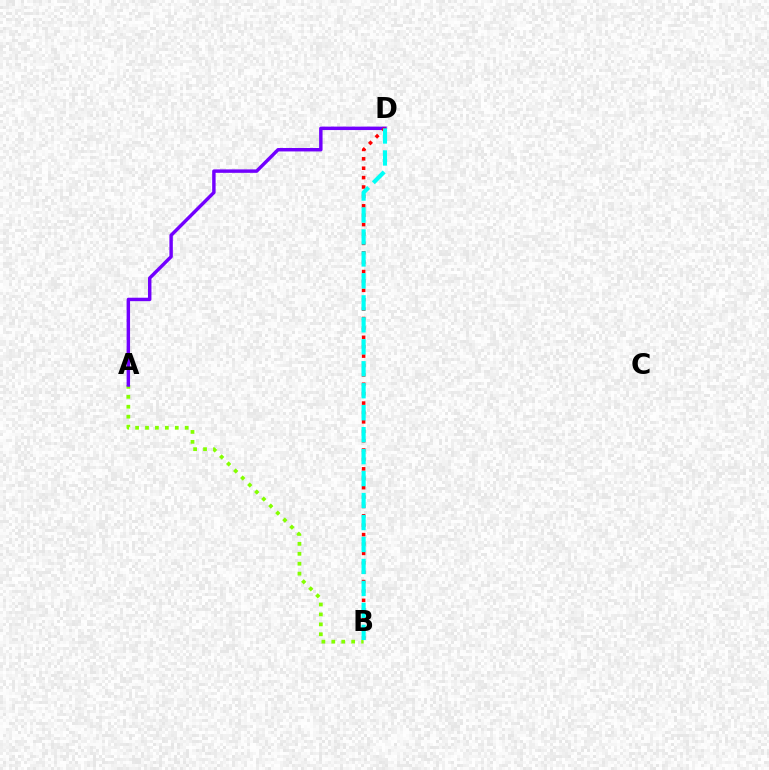{('A', 'B'): [{'color': '#84ff00', 'line_style': 'dotted', 'thickness': 2.7}], ('A', 'D'): [{'color': '#7200ff', 'line_style': 'solid', 'thickness': 2.47}], ('B', 'D'): [{'color': '#ff0000', 'line_style': 'dotted', 'thickness': 2.55}, {'color': '#00fff6', 'line_style': 'dashed', 'thickness': 2.98}]}